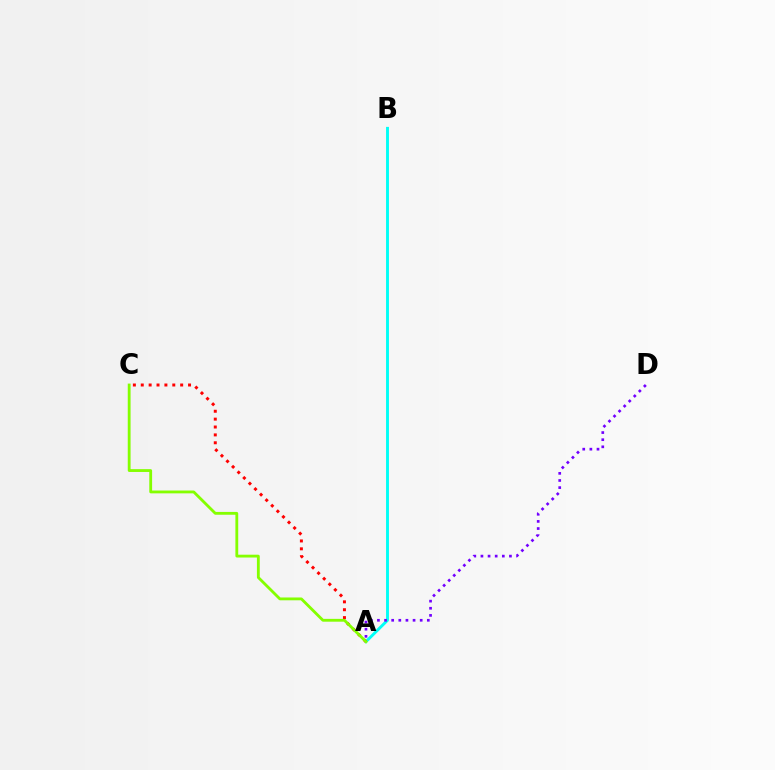{('A', 'B'): [{'color': '#00fff6', 'line_style': 'solid', 'thickness': 2.09}], ('A', 'D'): [{'color': '#7200ff', 'line_style': 'dotted', 'thickness': 1.94}], ('A', 'C'): [{'color': '#ff0000', 'line_style': 'dotted', 'thickness': 2.14}, {'color': '#84ff00', 'line_style': 'solid', 'thickness': 2.03}]}